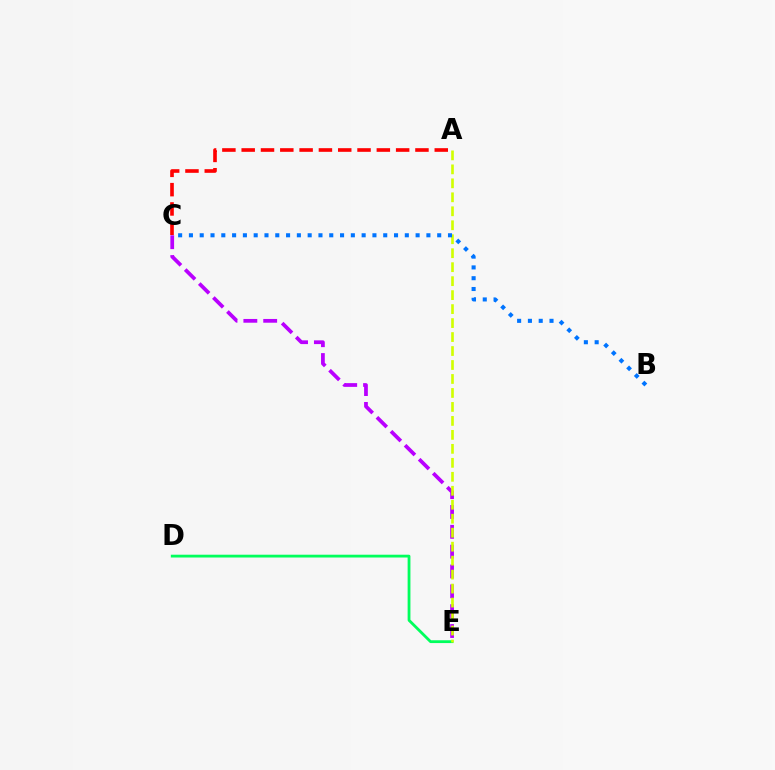{('D', 'E'): [{'color': '#00ff5c', 'line_style': 'solid', 'thickness': 2.02}], ('C', 'E'): [{'color': '#b900ff', 'line_style': 'dashed', 'thickness': 2.7}], ('A', 'C'): [{'color': '#ff0000', 'line_style': 'dashed', 'thickness': 2.62}], ('A', 'E'): [{'color': '#d1ff00', 'line_style': 'dashed', 'thickness': 1.9}], ('B', 'C'): [{'color': '#0074ff', 'line_style': 'dotted', 'thickness': 2.93}]}